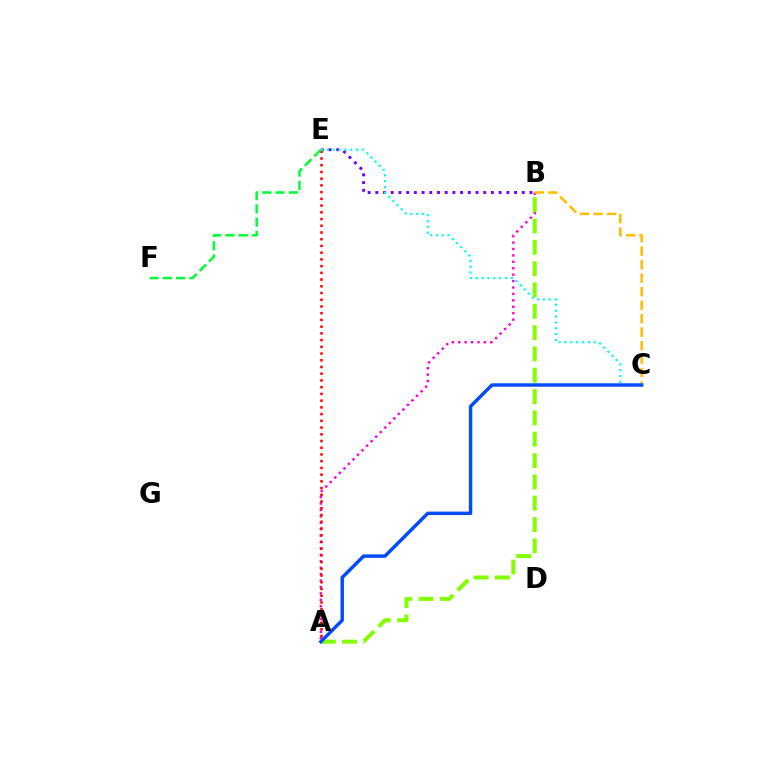{('B', 'E'): [{'color': '#7200ff', 'line_style': 'dotted', 'thickness': 2.09}], ('A', 'B'): [{'color': '#ff00cf', 'line_style': 'dotted', 'thickness': 1.74}, {'color': '#84ff00', 'line_style': 'dashed', 'thickness': 2.9}], ('A', 'E'): [{'color': '#ff0000', 'line_style': 'dotted', 'thickness': 1.83}], ('B', 'C'): [{'color': '#ffbd00', 'line_style': 'dashed', 'thickness': 1.83}], ('C', 'E'): [{'color': '#00fff6', 'line_style': 'dotted', 'thickness': 1.59}], ('E', 'F'): [{'color': '#00ff39', 'line_style': 'dashed', 'thickness': 1.8}], ('A', 'C'): [{'color': '#004bff', 'line_style': 'solid', 'thickness': 2.47}]}